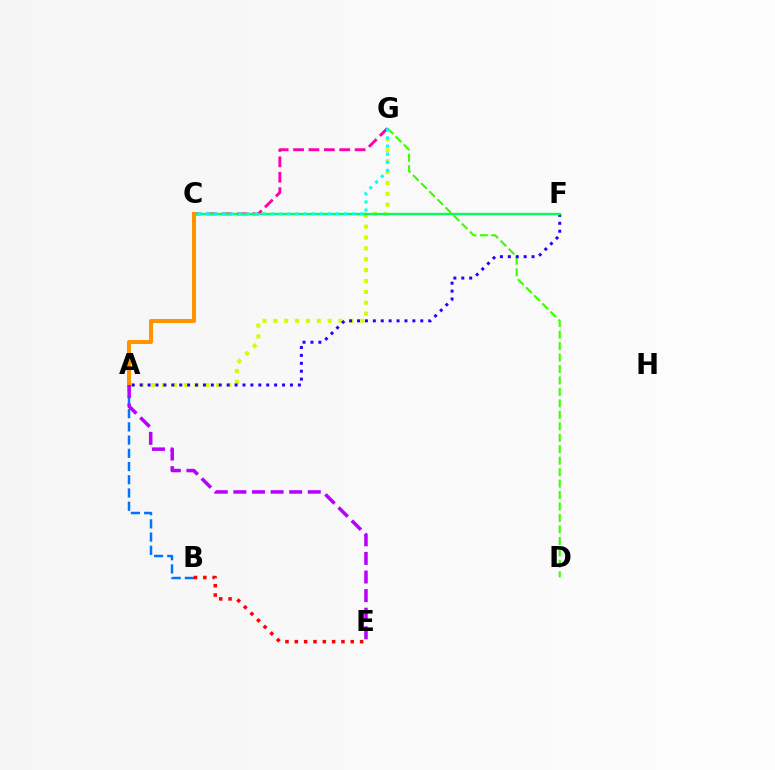{('D', 'G'): [{'color': '#3dff00', 'line_style': 'dashed', 'thickness': 1.56}], ('A', 'B'): [{'color': '#0074ff', 'line_style': 'dashed', 'thickness': 1.8}], ('A', 'G'): [{'color': '#d1ff00', 'line_style': 'dotted', 'thickness': 2.95}], ('B', 'E'): [{'color': '#ff0000', 'line_style': 'dotted', 'thickness': 2.53}], ('C', 'G'): [{'color': '#ff00ac', 'line_style': 'dashed', 'thickness': 2.09}, {'color': '#00fff6', 'line_style': 'dotted', 'thickness': 2.2}], ('A', 'F'): [{'color': '#2500ff', 'line_style': 'dotted', 'thickness': 2.15}], ('C', 'F'): [{'color': '#00ff5c', 'line_style': 'solid', 'thickness': 1.69}], ('A', 'C'): [{'color': '#ff9400', 'line_style': 'solid', 'thickness': 2.89}], ('A', 'E'): [{'color': '#b900ff', 'line_style': 'dashed', 'thickness': 2.53}]}